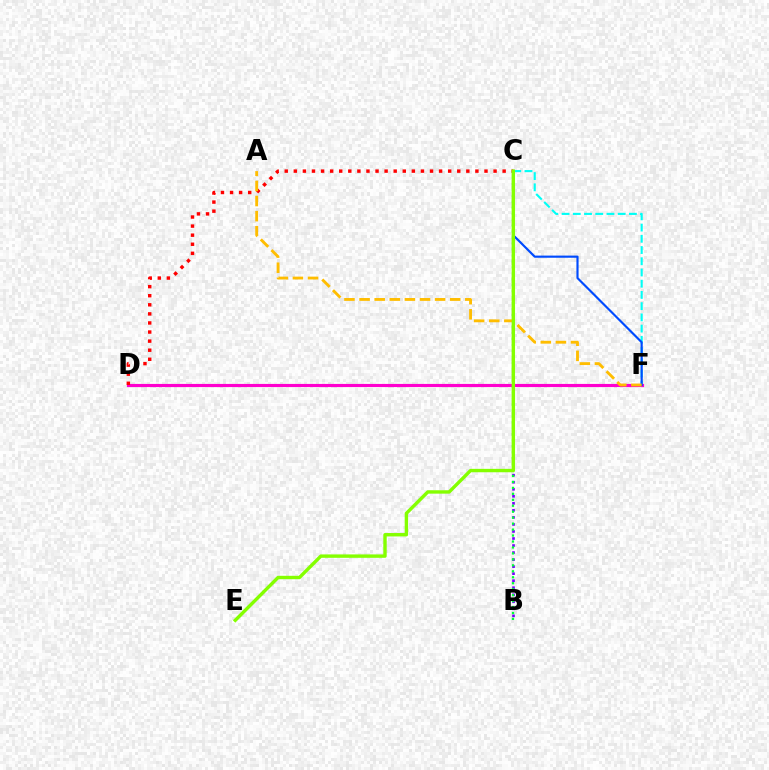{('C', 'F'): [{'color': '#00fff6', 'line_style': 'dashed', 'thickness': 1.52}, {'color': '#004bff', 'line_style': 'solid', 'thickness': 1.55}], ('B', 'C'): [{'color': '#7200ff', 'line_style': 'dotted', 'thickness': 1.91}, {'color': '#00ff39', 'line_style': 'dotted', 'thickness': 1.62}], ('D', 'F'): [{'color': '#ff00cf', 'line_style': 'solid', 'thickness': 2.27}], ('C', 'D'): [{'color': '#ff0000', 'line_style': 'dotted', 'thickness': 2.47}], ('A', 'F'): [{'color': '#ffbd00', 'line_style': 'dashed', 'thickness': 2.05}], ('C', 'E'): [{'color': '#84ff00', 'line_style': 'solid', 'thickness': 2.45}]}